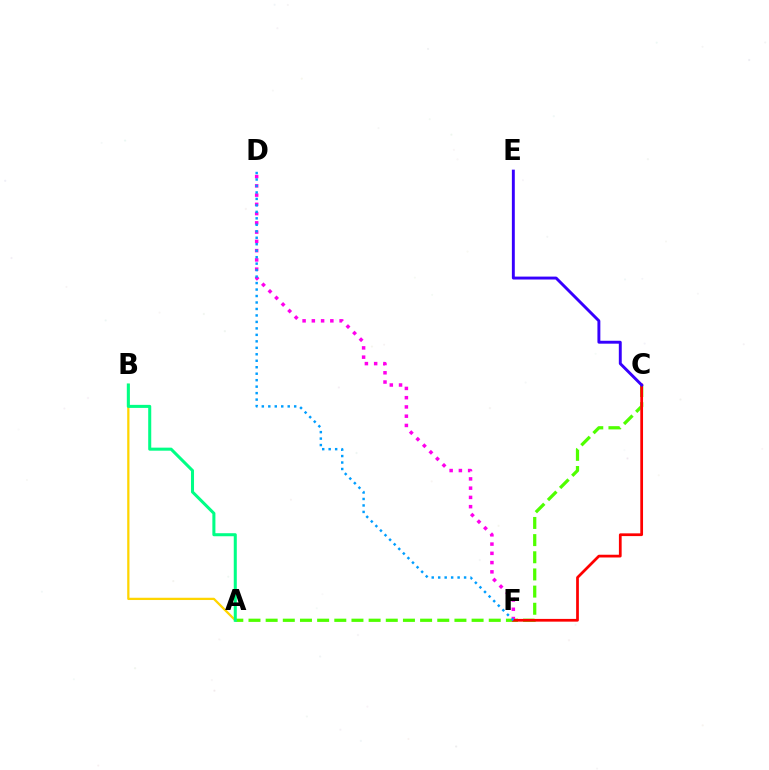{('A', 'C'): [{'color': '#4fff00', 'line_style': 'dashed', 'thickness': 2.33}], ('D', 'F'): [{'color': '#ff00ed', 'line_style': 'dotted', 'thickness': 2.51}, {'color': '#009eff', 'line_style': 'dotted', 'thickness': 1.76}], ('C', 'F'): [{'color': '#ff0000', 'line_style': 'solid', 'thickness': 1.98}], ('A', 'B'): [{'color': '#ffd500', 'line_style': 'solid', 'thickness': 1.63}, {'color': '#00ff86', 'line_style': 'solid', 'thickness': 2.19}], ('C', 'E'): [{'color': '#3700ff', 'line_style': 'solid', 'thickness': 2.1}]}